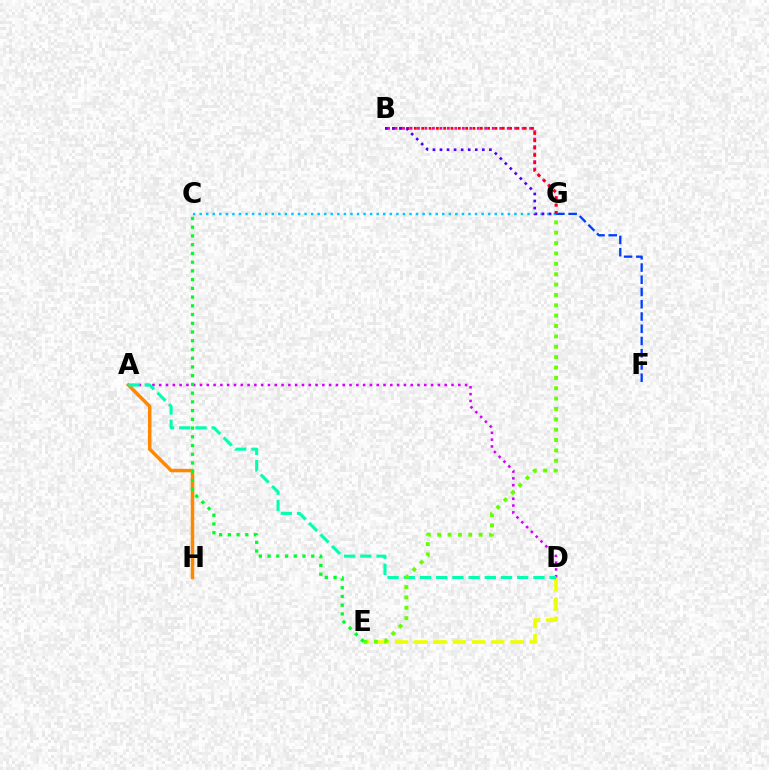{('D', 'E'): [{'color': '#eeff00', 'line_style': 'dashed', 'thickness': 2.61}], ('A', 'H'): [{'color': '#ff8800', 'line_style': 'solid', 'thickness': 2.51}], ('C', 'G'): [{'color': '#00c7ff', 'line_style': 'dotted', 'thickness': 1.78}], ('F', 'G'): [{'color': '#003fff', 'line_style': 'dashed', 'thickness': 1.66}], ('B', 'G'): [{'color': '#ff00a0', 'line_style': 'dotted', 'thickness': 2.03}, {'color': '#ff0000', 'line_style': 'dotted', 'thickness': 1.99}, {'color': '#4f00ff', 'line_style': 'dotted', 'thickness': 1.92}], ('A', 'D'): [{'color': '#d600ff', 'line_style': 'dotted', 'thickness': 1.85}, {'color': '#00ffaf', 'line_style': 'dashed', 'thickness': 2.2}], ('E', 'G'): [{'color': '#66ff00', 'line_style': 'dotted', 'thickness': 2.82}], ('C', 'E'): [{'color': '#00ff27', 'line_style': 'dotted', 'thickness': 2.37}]}